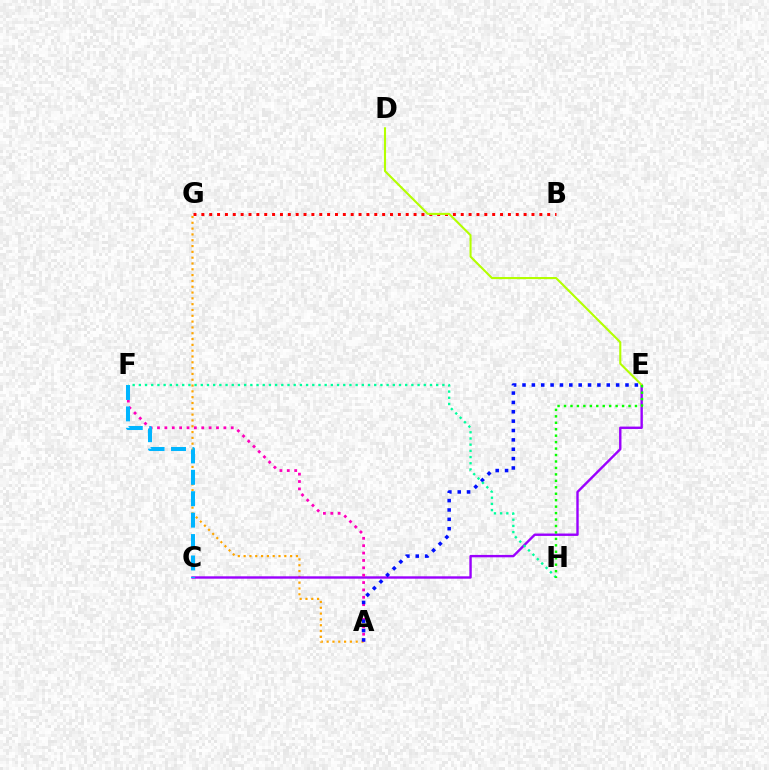{('B', 'G'): [{'color': '#ff0000', 'line_style': 'dotted', 'thickness': 2.14}], ('A', 'G'): [{'color': '#ffa500', 'line_style': 'dotted', 'thickness': 1.58}], ('C', 'E'): [{'color': '#9b00ff', 'line_style': 'solid', 'thickness': 1.72}], ('D', 'E'): [{'color': '#b3ff00', 'line_style': 'solid', 'thickness': 1.51}], ('A', 'F'): [{'color': '#ff00bd', 'line_style': 'dotted', 'thickness': 2.0}], ('C', 'F'): [{'color': '#00b5ff', 'line_style': 'dashed', 'thickness': 2.91}], ('A', 'E'): [{'color': '#0010ff', 'line_style': 'dotted', 'thickness': 2.54}], ('F', 'H'): [{'color': '#00ff9d', 'line_style': 'dotted', 'thickness': 1.68}], ('E', 'H'): [{'color': '#08ff00', 'line_style': 'dotted', 'thickness': 1.75}]}